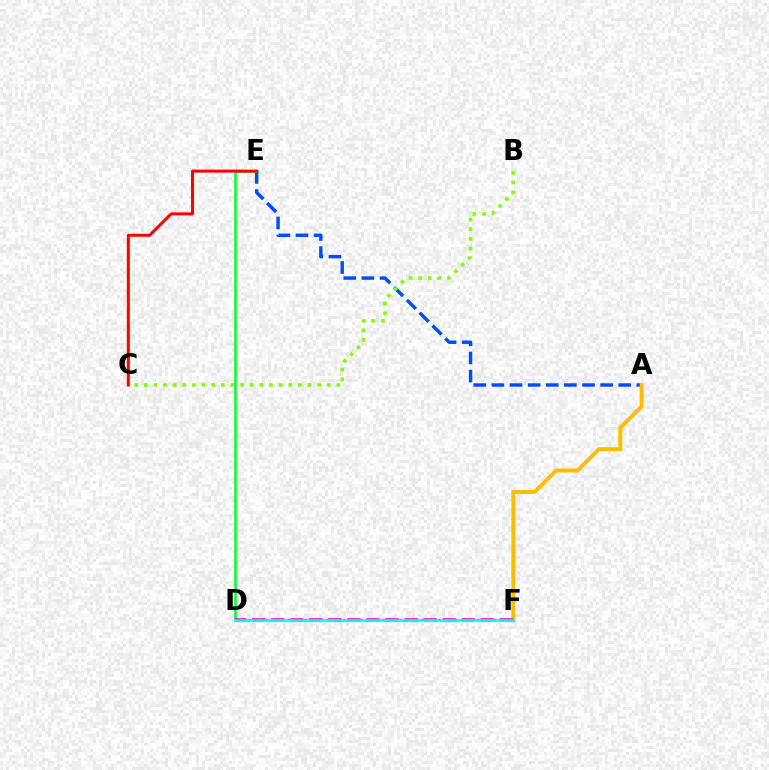{('D', 'F'): [{'color': '#7200ff', 'line_style': 'dotted', 'thickness': 1.52}, {'color': '#ff00cf', 'line_style': 'dashed', 'thickness': 2.59}, {'color': '#00fff6', 'line_style': 'solid', 'thickness': 1.89}], ('A', 'E'): [{'color': '#004bff', 'line_style': 'dashed', 'thickness': 2.46}], ('A', 'F'): [{'color': '#ffbd00', 'line_style': 'solid', 'thickness': 2.85}], ('B', 'C'): [{'color': '#84ff00', 'line_style': 'dotted', 'thickness': 2.62}], ('D', 'E'): [{'color': '#00ff39', 'line_style': 'solid', 'thickness': 1.82}], ('C', 'E'): [{'color': '#ff0000', 'line_style': 'solid', 'thickness': 2.16}]}